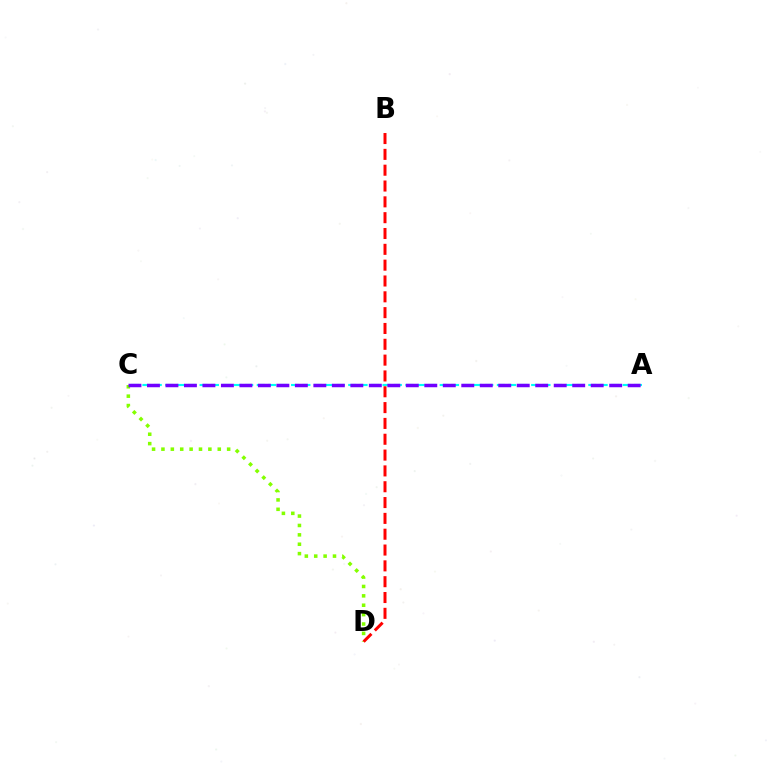{('C', 'D'): [{'color': '#84ff00', 'line_style': 'dotted', 'thickness': 2.55}], ('B', 'D'): [{'color': '#ff0000', 'line_style': 'dashed', 'thickness': 2.15}], ('A', 'C'): [{'color': '#00fff6', 'line_style': 'dashed', 'thickness': 1.55}, {'color': '#7200ff', 'line_style': 'dashed', 'thickness': 2.51}]}